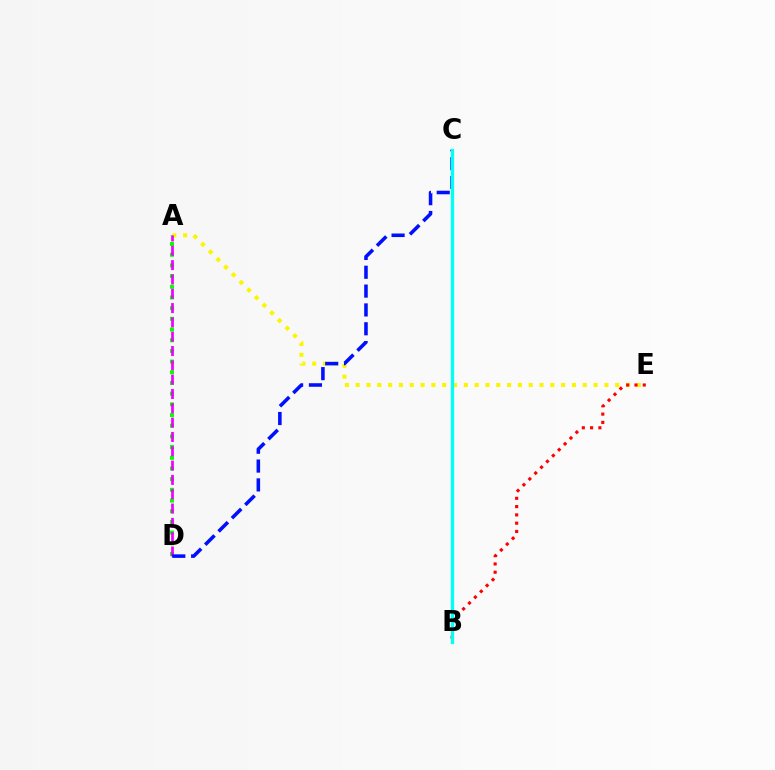{('A', 'E'): [{'color': '#fcf500', 'line_style': 'dotted', 'thickness': 2.94}], ('A', 'D'): [{'color': '#08ff00', 'line_style': 'dotted', 'thickness': 2.9}, {'color': '#ee00ff', 'line_style': 'dashed', 'thickness': 1.95}], ('B', 'E'): [{'color': '#ff0000', 'line_style': 'dotted', 'thickness': 2.25}], ('C', 'D'): [{'color': '#0010ff', 'line_style': 'dashed', 'thickness': 2.56}], ('B', 'C'): [{'color': '#00fff6', 'line_style': 'solid', 'thickness': 2.37}]}